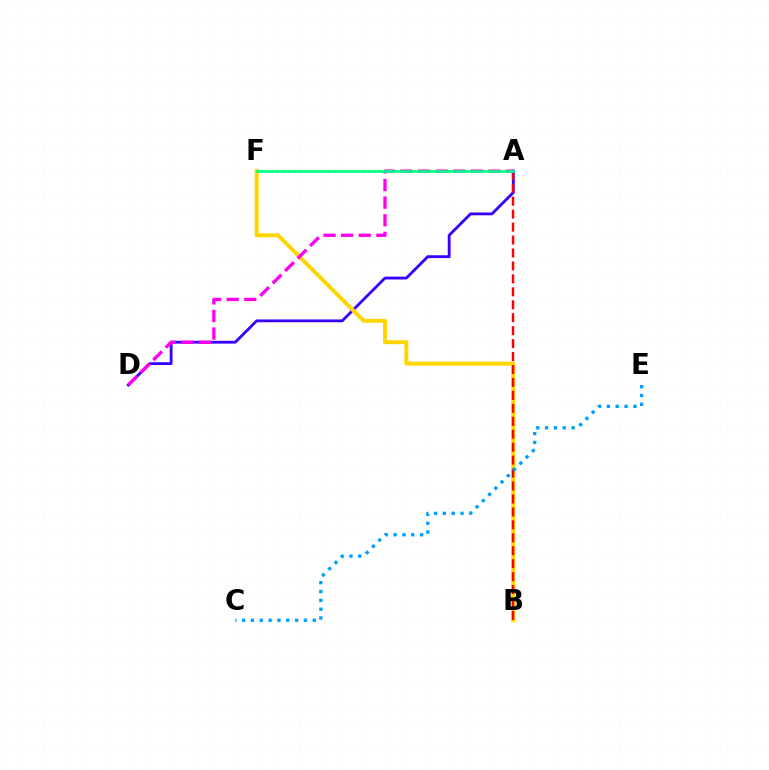{('A', 'D'): [{'color': '#3700ff', 'line_style': 'solid', 'thickness': 2.04}, {'color': '#ff00ed', 'line_style': 'dashed', 'thickness': 2.39}], ('B', 'F'): [{'color': '#ffd500', 'line_style': 'solid', 'thickness': 2.84}], ('A', 'F'): [{'color': '#4fff00', 'line_style': 'dotted', 'thickness': 1.55}, {'color': '#00ff86', 'line_style': 'solid', 'thickness': 1.89}], ('A', 'B'): [{'color': '#ff0000', 'line_style': 'dashed', 'thickness': 1.76}], ('C', 'E'): [{'color': '#009eff', 'line_style': 'dotted', 'thickness': 2.4}]}